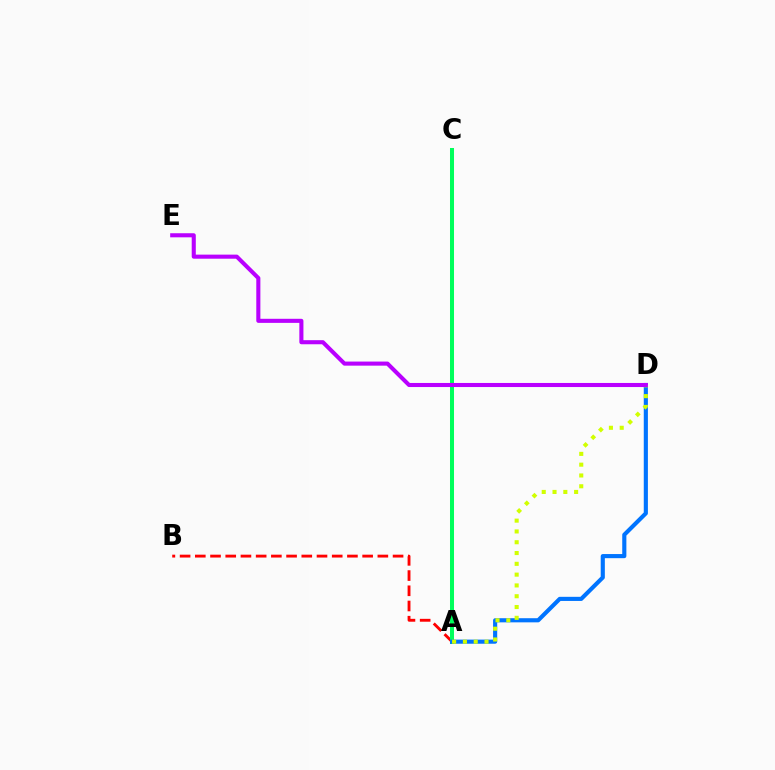{('A', 'B'): [{'color': '#ff0000', 'line_style': 'dashed', 'thickness': 2.07}], ('A', 'C'): [{'color': '#00ff5c', 'line_style': 'solid', 'thickness': 2.89}], ('A', 'D'): [{'color': '#0074ff', 'line_style': 'solid', 'thickness': 2.97}, {'color': '#d1ff00', 'line_style': 'dotted', 'thickness': 2.93}], ('D', 'E'): [{'color': '#b900ff', 'line_style': 'solid', 'thickness': 2.94}]}